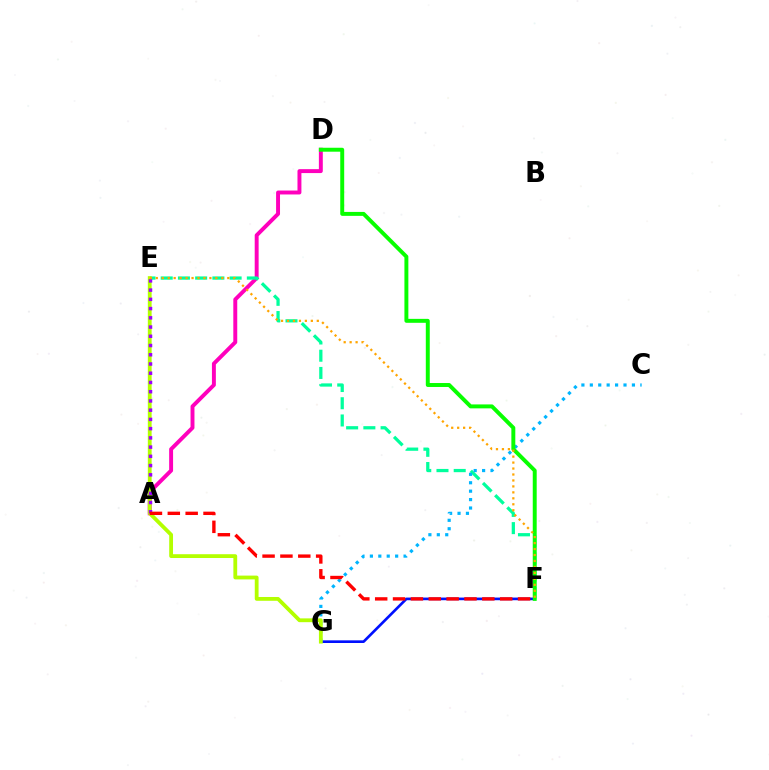{('A', 'D'): [{'color': '#ff00bd', 'line_style': 'solid', 'thickness': 2.83}], ('E', 'F'): [{'color': '#00ff9d', 'line_style': 'dashed', 'thickness': 2.34}, {'color': '#ffa500', 'line_style': 'dotted', 'thickness': 1.62}], ('F', 'G'): [{'color': '#0010ff', 'line_style': 'solid', 'thickness': 1.91}], ('C', 'G'): [{'color': '#00b5ff', 'line_style': 'dotted', 'thickness': 2.29}], ('E', 'G'): [{'color': '#b3ff00', 'line_style': 'solid', 'thickness': 2.74}], ('D', 'F'): [{'color': '#08ff00', 'line_style': 'solid', 'thickness': 2.84}], ('A', 'E'): [{'color': '#9b00ff', 'line_style': 'dotted', 'thickness': 2.51}], ('A', 'F'): [{'color': '#ff0000', 'line_style': 'dashed', 'thickness': 2.43}]}